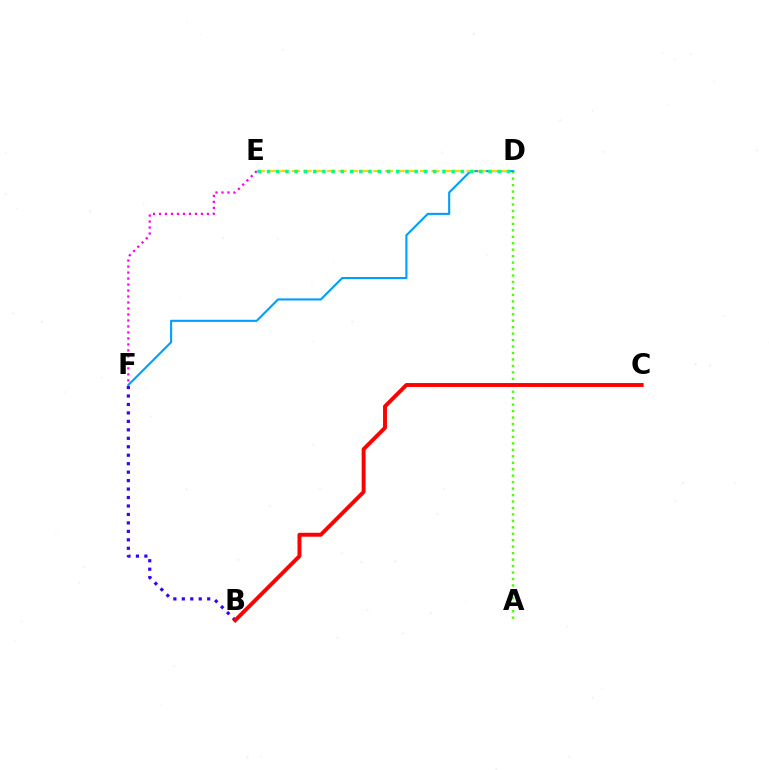{('A', 'D'): [{'color': '#4fff00', 'line_style': 'dotted', 'thickness': 1.75}], ('E', 'F'): [{'color': '#ff00ed', 'line_style': 'dotted', 'thickness': 1.63}], ('D', 'F'): [{'color': '#009eff', 'line_style': 'solid', 'thickness': 1.51}], ('D', 'E'): [{'color': '#ffd500', 'line_style': 'dashed', 'thickness': 1.58}, {'color': '#00ff86', 'line_style': 'dotted', 'thickness': 2.51}], ('B', 'F'): [{'color': '#3700ff', 'line_style': 'dotted', 'thickness': 2.3}], ('B', 'C'): [{'color': '#ff0000', 'line_style': 'solid', 'thickness': 2.82}]}